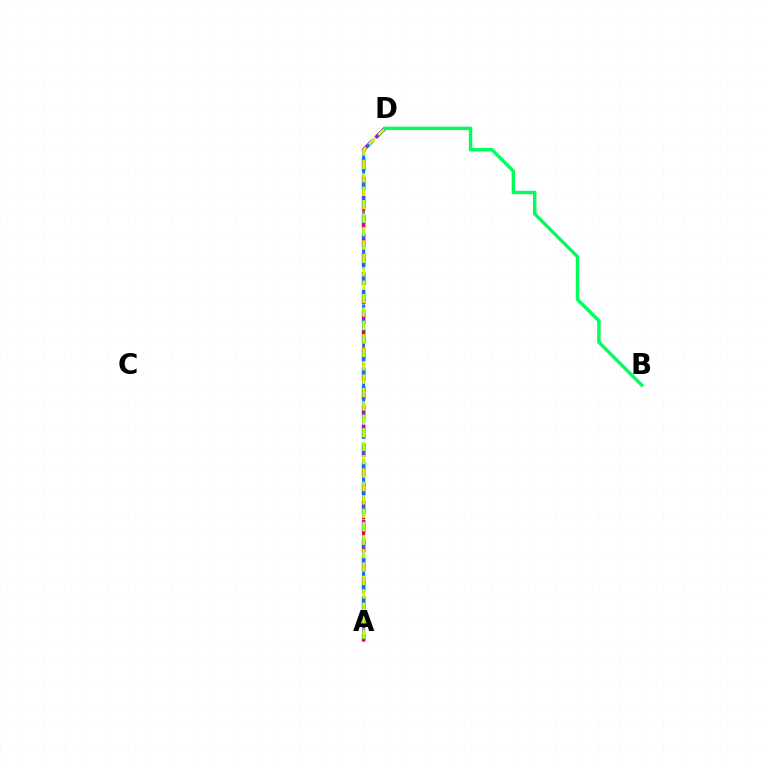{('A', 'D'): [{'color': '#b900ff', 'line_style': 'dashed', 'thickness': 2.59}, {'color': '#ff0000', 'line_style': 'dotted', 'thickness': 2.2}, {'color': '#0074ff', 'line_style': 'dashed', 'thickness': 2.1}, {'color': '#d1ff00', 'line_style': 'dashed', 'thickness': 1.82}], ('B', 'D'): [{'color': '#00ff5c', 'line_style': 'solid', 'thickness': 2.47}]}